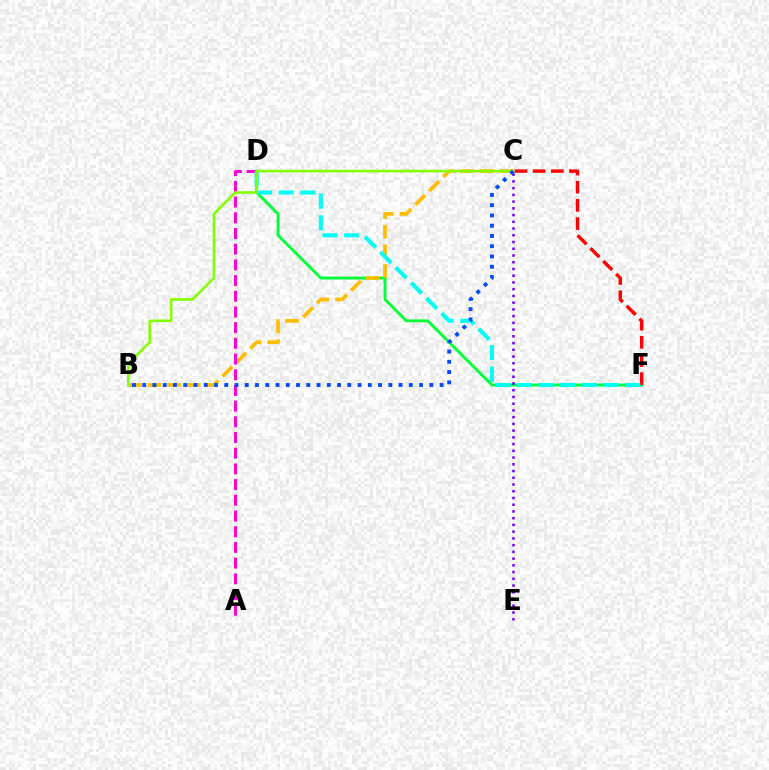{('D', 'F'): [{'color': '#00ff39', 'line_style': 'solid', 'thickness': 2.07}, {'color': '#00fff6', 'line_style': 'dashed', 'thickness': 2.94}], ('B', 'C'): [{'color': '#ffbd00', 'line_style': 'dashed', 'thickness': 2.67}, {'color': '#84ff00', 'line_style': 'solid', 'thickness': 1.89}, {'color': '#004bff', 'line_style': 'dotted', 'thickness': 2.79}], ('C', 'E'): [{'color': '#7200ff', 'line_style': 'dotted', 'thickness': 1.83}], ('A', 'D'): [{'color': '#ff00cf', 'line_style': 'dashed', 'thickness': 2.13}], ('C', 'F'): [{'color': '#ff0000', 'line_style': 'dashed', 'thickness': 2.47}]}